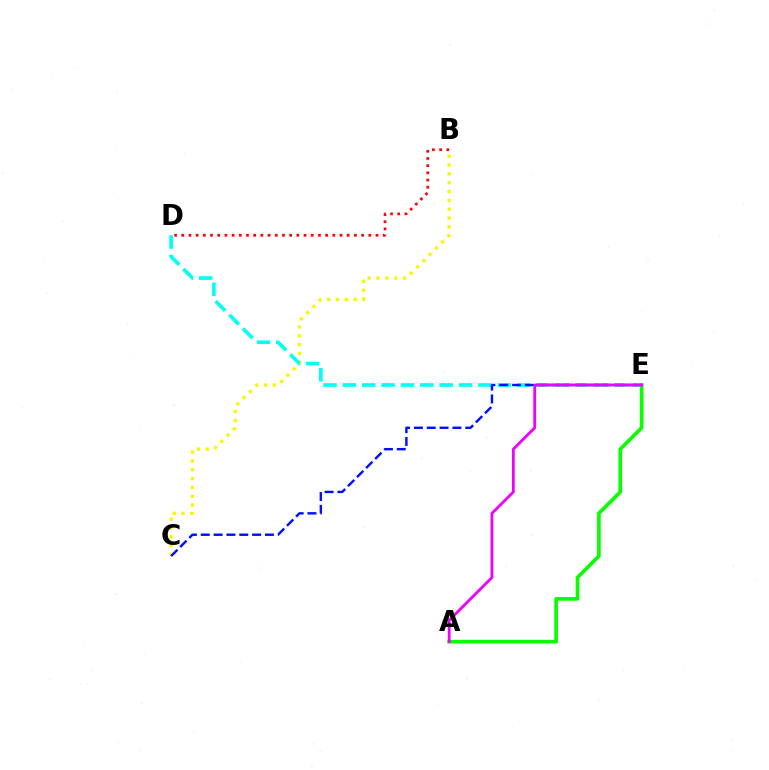{('B', 'C'): [{'color': '#fcf500', 'line_style': 'dotted', 'thickness': 2.4}], ('D', 'E'): [{'color': '#00fff6', 'line_style': 'dashed', 'thickness': 2.63}], ('C', 'E'): [{'color': '#0010ff', 'line_style': 'dashed', 'thickness': 1.74}], ('A', 'E'): [{'color': '#08ff00', 'line_style': 'solid', 'thickness': 2.64}, {'color': '#ee00ff', 'line_style': 'solid', 'thickness': 2.01}], ('B', 'D'): [{'color': '#ff0000', 'line_style': 'dotted', 'thickness': 1.95}]}